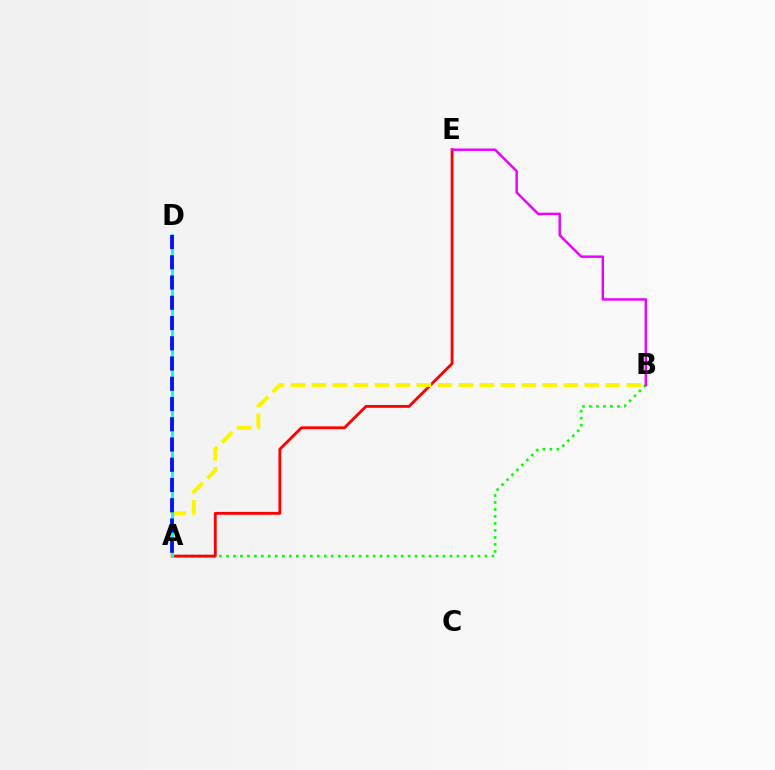{('A', 'B'): [{'color': '#08ff00', 'line_style': 'dotted', 'thickness': 1.9}, {'color': '#fcf500', 'line_style': 'dashed', 'thickness': 2.85}], ('A', 'E'): [{'color': '#ff0000', 'line_style': 'solid', 'thickness': 2.04}], ('A', 'D'): [{'color': '#00fff6', 'line_style': 'solid', 'thickness': 2.17}, {'color': '#0010ff', 'line_style': 'dashed', 'thickness': 2.75}], ('B', 'E'): [{'color': '#ee00ff', 'line_style': 'solid', 'thickness': 1.77}]}